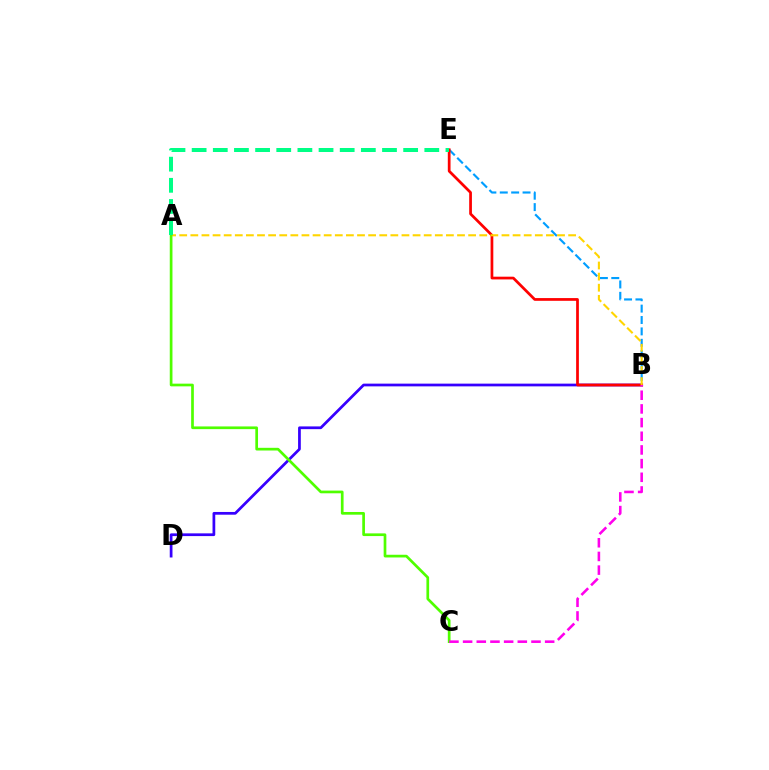{('B', 'D'): [{'color': '#3700ff', 'line_style': 'solid', 'thickness': 1.97}], ('B', 'E'): [{'color': '#009eff', 'line_style': 'dashed', 'thickness': 1.55}, {'color': '#ff0000', 'line_style': 'solid', 'thickness': 1.97}], ('A', 'B'): [{'color': '#ffd500', 'line_style': 'dashed', 'thickness': 1.51}], ('A', 'C'): [{'color': '#4fff00', 'line_style': 'solid', 'thickness': 1.94}], ('B', 'C'): [{'color': '#ff00ed', 'line_style': 'dashed', 'thickness': 1.86}], ('A', 'E'): [{'color': '#00ff86', 'line_style': 'dashed', 'thickness': 2.87}]}